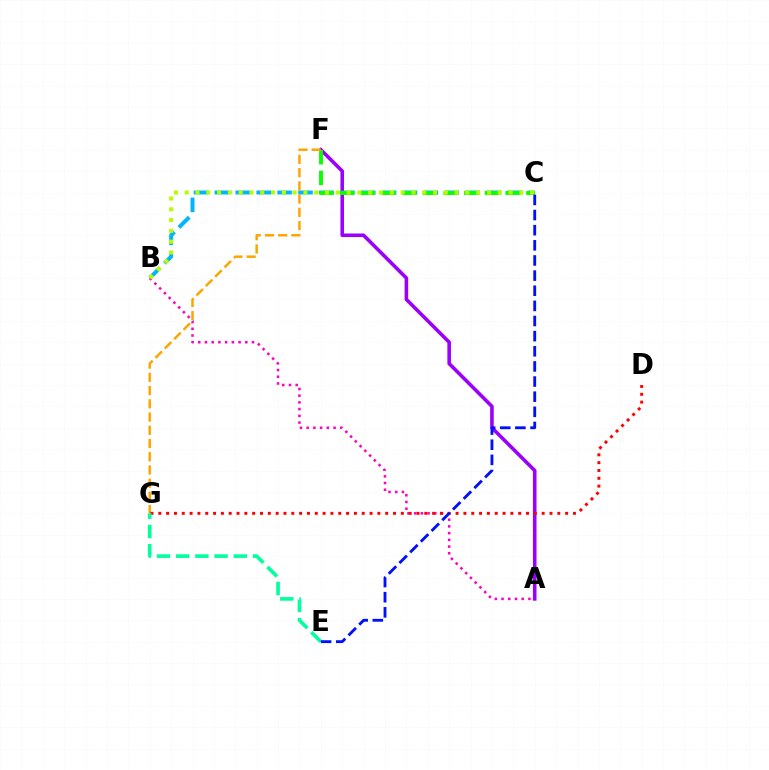{('A', 'F'): [{'color': '#9b00ff', 'line_style': 'solid', 'thickness': 2.58}], ('B', 'C'): [{'color': '#00b5ff', 'line_style': 'dashed', 'thickness': 2.84}, {'color': '#b3ff00', 'line_style': 'dotted', 'thickness': 2.93}], ('C', 'F'): [{'color': '#08ff00', 'line_style': 'dashed', 'thickness': 2.81}], ('A', 'B'): [{'color': '#ff00bd', 'line_style': 'dotted', 'thickness': 1.83}], ('F', 'G'): [{'color': '#ffa500', 'line_style': 'dashed', 'thickness': 1.8}], ('D', 'G'): [{'color': '#ff0000', 'line_style': 'dotted', 'thickness': 2.13}], ('E', 'G'): [{'color': '#00ff9d', 'line_style': 'dashed', 'thickness': 2.61}], ('C', 'E'): [{'color': '#0010ff', 'line_style': 'dashed', 'thickness': 2.06}]}